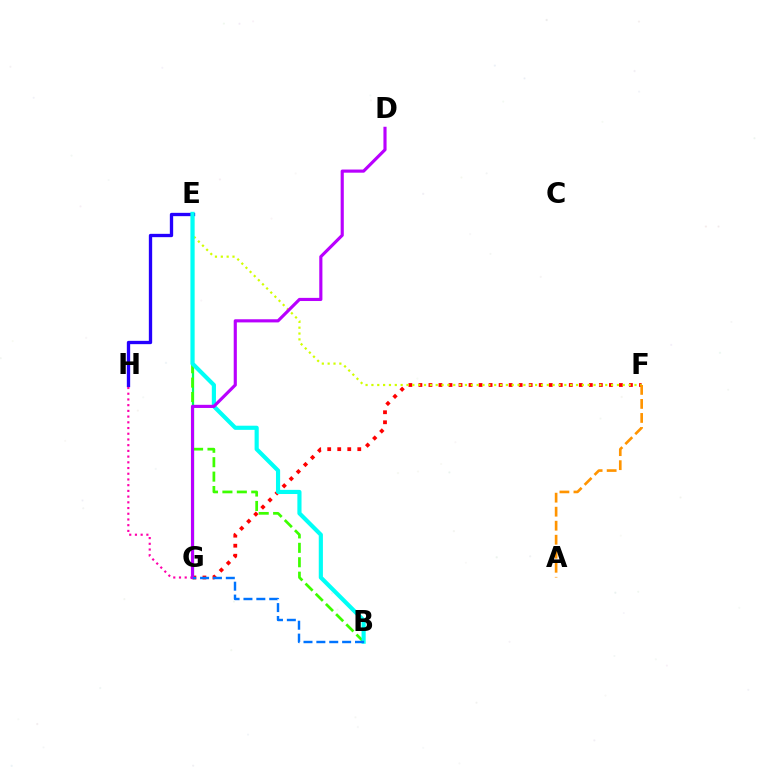{('E', 'H'): [{'color': '#2500ff', 'line_style': 'solid', 'thickness': 2.39}], ('E', 'G'): [{'color': '#00ff5c', 'line_style': 'solid', 'thickness': 1.63}], ('F', 'G'): [{'color': '#ff0000', 'line_style': 'dotted', 'thickness': 2.72}], ('E', 'F'): [{'color': '#d1ff00', 'line_style': 'dotted', 'thickness': 1.59}], ('B', 'E'): [{'color': '#3dff00', 'line_style': 'dashed', 'thickness': 1.96}, {'color': '#00fff6', 'line_style': 'solid', 'thickness': 2.99}], ('G', 'H'): [{'color': '#ff00ac', 'line_style': 'dotted', 'thickness': 1.55}], ('D', 'G'): [{'color': '#b900ff', 'line_style': 'solid', 'thickness': 2.26}], ('A', 'F'): [{'color': '#ff9400', 'line_style': 'dashed', 'thickness': 1.9}], ('B', 'G'): [{'color': '#0074ff', 'line_style': 'dashed', 'thickness': 1.75}]}